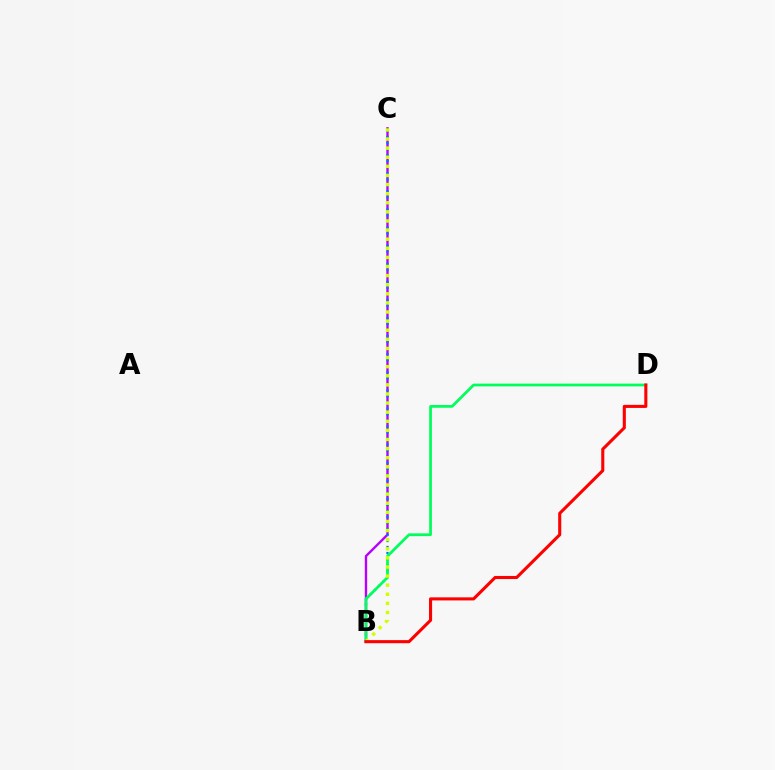{('B', 'C'): [{'color': '#b900ff', 'line_style': 'solid', 'thickness': 1.72}, {'color': '#0074ff', 'line_style': 'dotted', 'thickness': 1.64}, {'color': '#d1ff00', 'line_style': 'dotted', 'thickness': 2.47}], ('B', 'D'): [{'color': '#00ff5c', 'line_style': 'solid', 'thickness': 1.99}, {'color': '#ff0000', 'line_style': 'solid', 'thickness': 2.22}]}